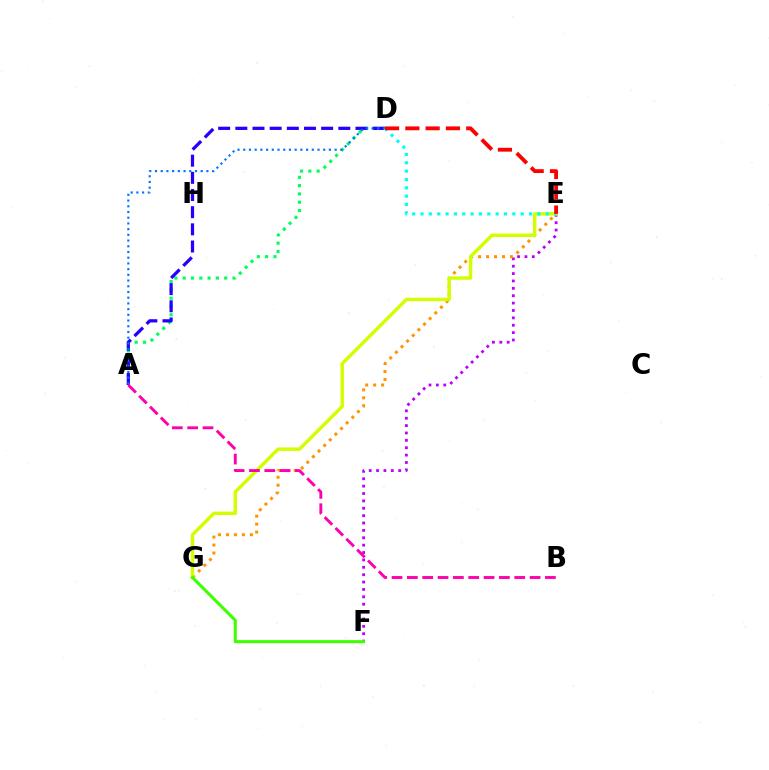{('A', 'D'): [{'color': '#00ff5c', 'line_style': 'dotted', 'thickness': 2.26}, {'color': '#2500ff', 'line_style': 'dashed', 'thickness': 2.33}, {'color': '#0074ff', 'line_style': 'dotted', 'thickness': 1.55}], ('E', 'F'): [{'color': '#b900ff', 'line_style': 'dotted', 'thickness': 2.0}], ('E', 'G'): [{'color': '#ff9400', 'line_style': 'dotted', 'thickness': 2.16}, {'color': '#d1ff00', 'line_style': 'solid', 'thickness': 2.48}], ('A', 'B'): [{'color': '#ff00ac', 'line_style': 'dashed', 'thickness': 2.08}], ('D', 'E'): [{'color': '#00fff6', 'line_style': 'dotted', 'thickness': 2.27}, {'color': '#ff0000', 'line_style': 'dashed', 'thickness': 2.76}], ('F', 'G'): [{'color': '#3dff00', 'line_style': 'solid', 'thickness': 2.19}]}